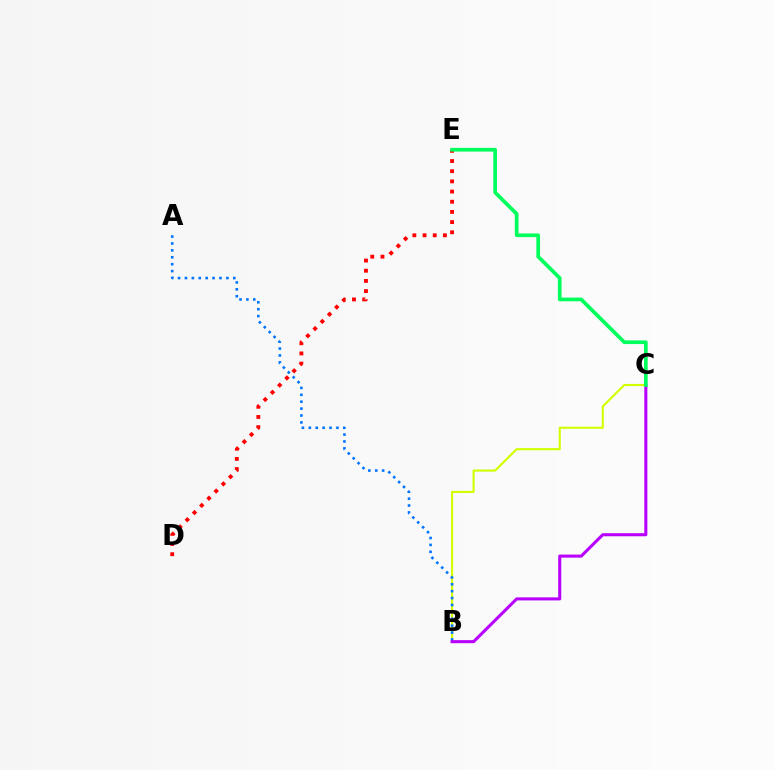{('B', 'C'): [{'color': '#d1ff00', 'line_style': 'solid', 'thickness': 1.53}, {'color': '#b900ff', 'line_style': 'solid', 'thickness': 2.21}], ('A', 'B'): [{'color': '#0074ff', 'line_style': 'dotted', 'thickness': 1.88}], ('D', 'E'): [{'color': '#ff0000', 'line_style': 'dotted', 'thickness': 2.77}], ('C', 'E'): [{'color': '#00ff5c', 'line_style': 'solid', 'thickness': 2.66}]}